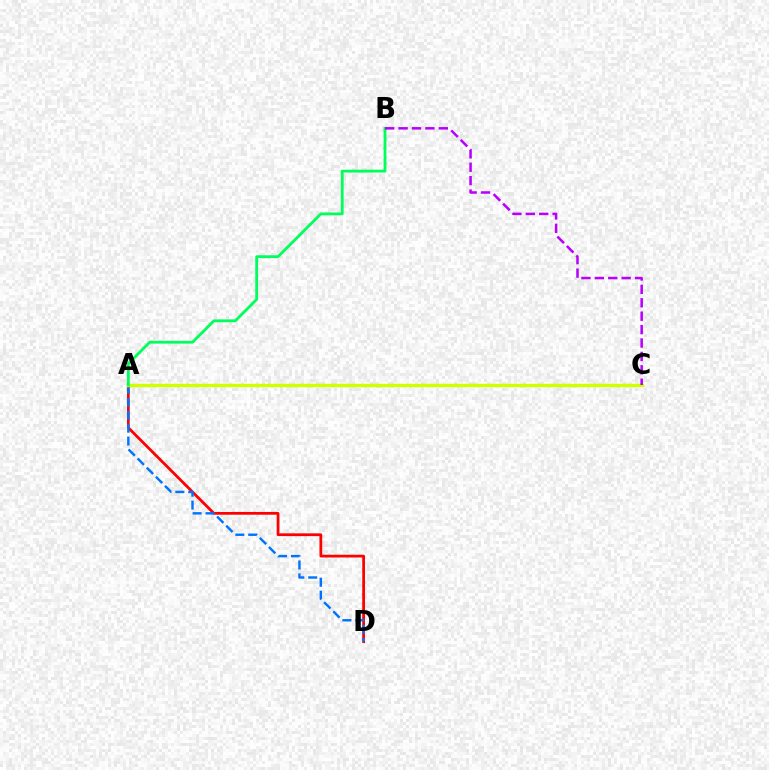{('A', 'D'): [{'color': '#ff0000', 'line_style': 'solid', 'thickness': 1.99}, {'color': '#0074ff', 'line_style': 'dashed', 'thickness': 1.75}], ('A', 'C'): [{'color': '#d1ff00', 'line_style': 'solid', 'thickness': 2.44}], ('A', 'B'): [{'color': '#00ff5c', 'line_style': 'solid', 'thickness': 2.02}], ('B', 'C'): [{'color': '#b900ff', 'line_style': 'dashed', 'thickness': 1.82}]}